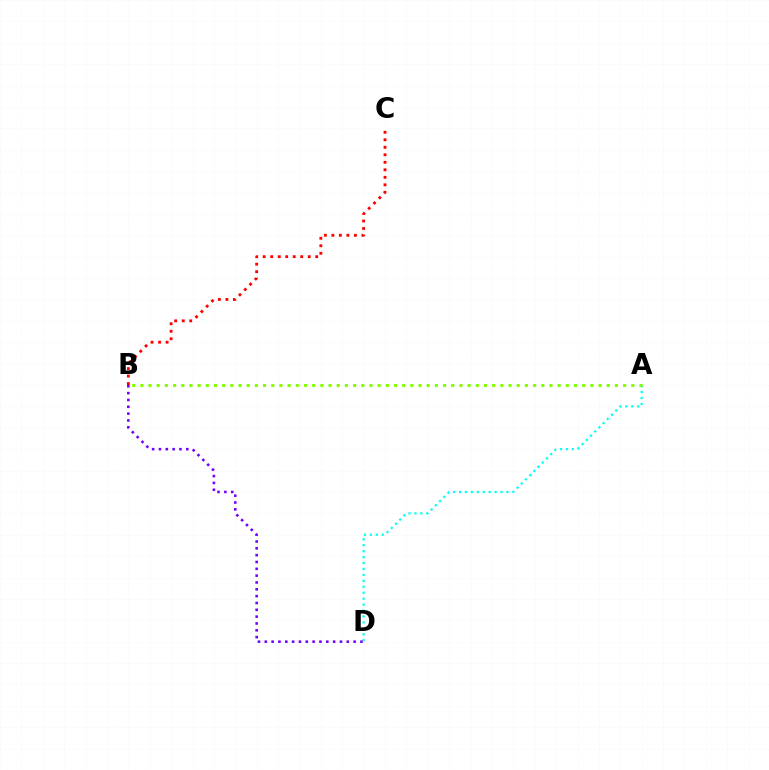{('B', 'C'): [{'color': '#ff0000', 'line_style': 'dotted', 'thickness': 2.04}], ('A', 'D'): [{'color': '#00fff6', 'line_style': 'dotted', 'thickness': 1.61}], ('A', 'B'): [{'color': '#84ff00', 'line_style': 'dotted', 'thickness': 2.22}], ('B', 'D'): [{'color': '#7200ff', 'line_style': 'dotted', 'thickness': 1.86}]}